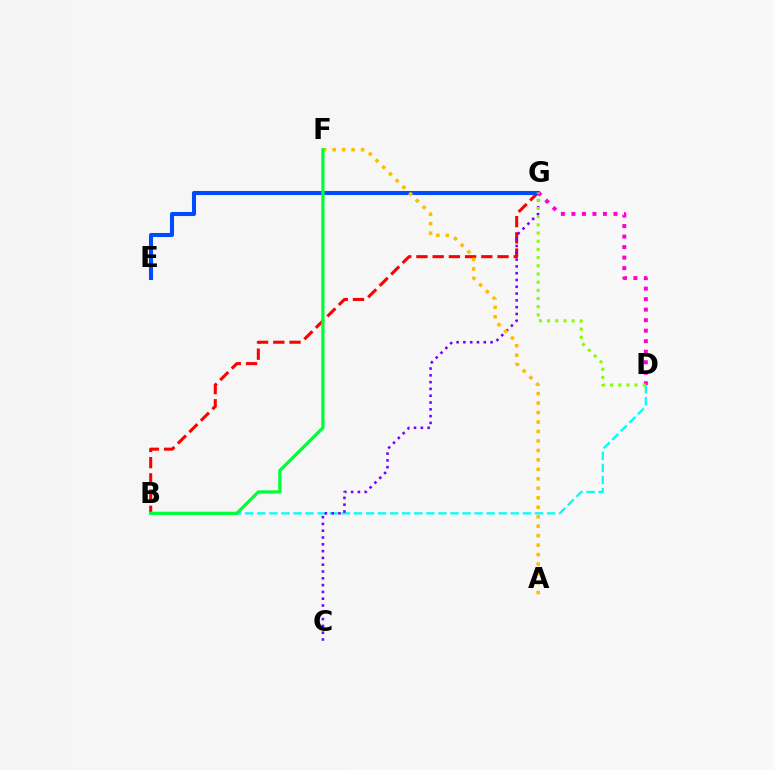{('B', 'G'): [{'color': '#ff0000', 'line_style': 'dashed', 'thickness': 2.2}], ('E', 'G'): [{'color': '#004bff', 'line_style': 'solid', 'thickness': 2.92}], ('B', 'D'): [{'color': '#00fff6', 'line_style': 'dashed', 'thickness': 1.64}], ('C', 'G'): [{'color': '#7200ff', 'line_style': 'dotted', 'thickness': 1.85}], ('D', 'G'): [{'color': '#ff00cf', 'line_style': 'dotted', 'thickness': 2.86}, {'color': '#84ff00', 'line_style': 'dotted', 'thickness': 2.22}], ('A', 'F'): [{'color': '#ffbd00', 'line_style': 'dotted', 'thickness': 2.57}], ('B', 'F'): [{'color': '#00ff39', 'line_style': 'solid', 'thickness': 2.33}]}